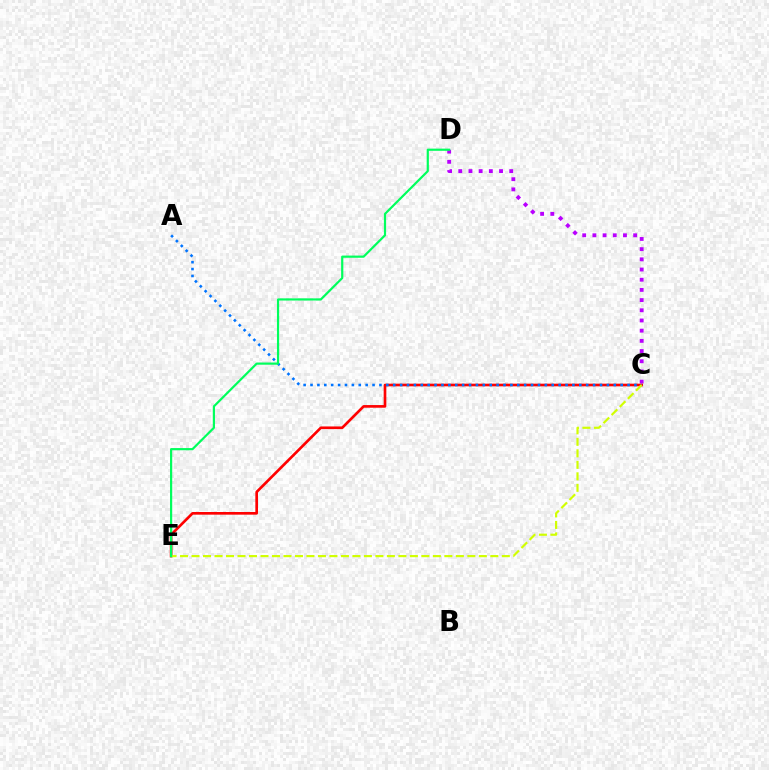{('C', 'D'): [{'color': '#b900ff', 'line_style': 'dotted', 'thickness': 2.77}], ('C', 'E'): [{'color': '#ff0000', 'line_style': 'solid', 'thickness': 1.92}, {'color': '#d1ff00', 'line_style': 'dashed', 'thickness': 1.56}], ('A', 'C'): [{'color': '#0074ff', 'line_style': 'dotted', 'thickness': 1.87}], ('D', 'E'): [{'color': '#00ff5c', 'line_style': 'solid', 'thickness': 1.58}]}